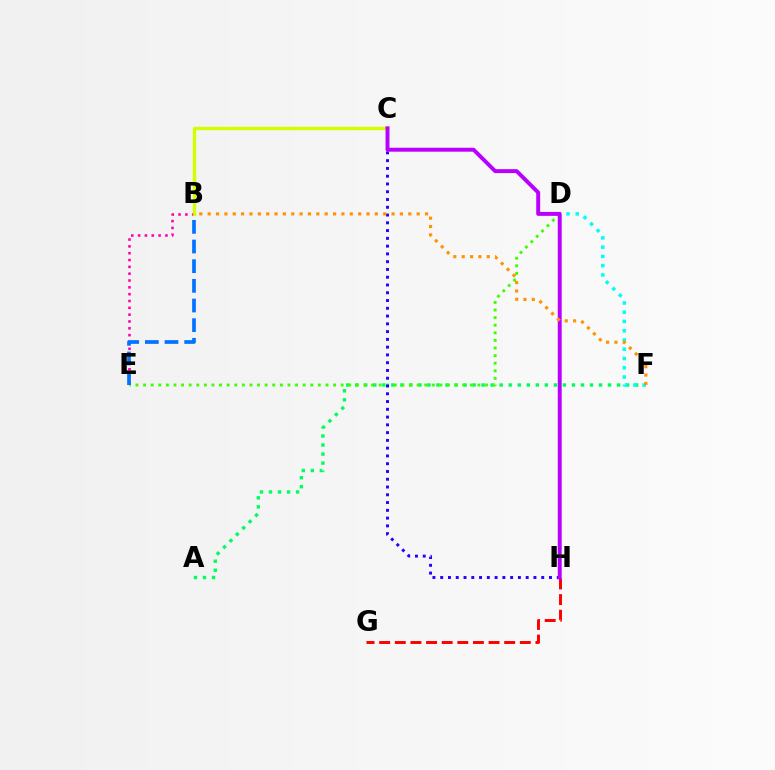{('G', 'H'): [{'color': '#ff0000', 'line_style': 'dashed', 'thickness': 2.12}], ('A', 'F'): [{'color': '#00ff5c', 'line_style': 'dotted', 'thickness': 2.45}], ('B', 'E'): [{'color': '#ff00ac', 'line_style': 'dotted', 'thickness': 1.86}, {'color': '#0074ff', 'line_style': 'dashed', 'thickness': 2.67}], ('D', 'E'): [{'color': '#3dff00', 'line_style': 'dotted', 'thickness': 2.06}], ('C', 'H'): [{'color': '#2500ff', 'line_style': 'dotted', 'thickness': 2.11}, {'color': '#b900ff', 'line_style': 'solid', 'thickness': 2.83}], ('D', 'F'): [{'color': '#00fff6', 'line_style': 'dotted', 'thickness': 2.51}], ('B', 'C'): [{'color': '#d1ff00', 'line_style': 'solid', 'thickness': 2.44}], ('B', 'F'): [{'color': '#ff9400', 'line_style': 'dotted', 'thickness': 2.27}]}